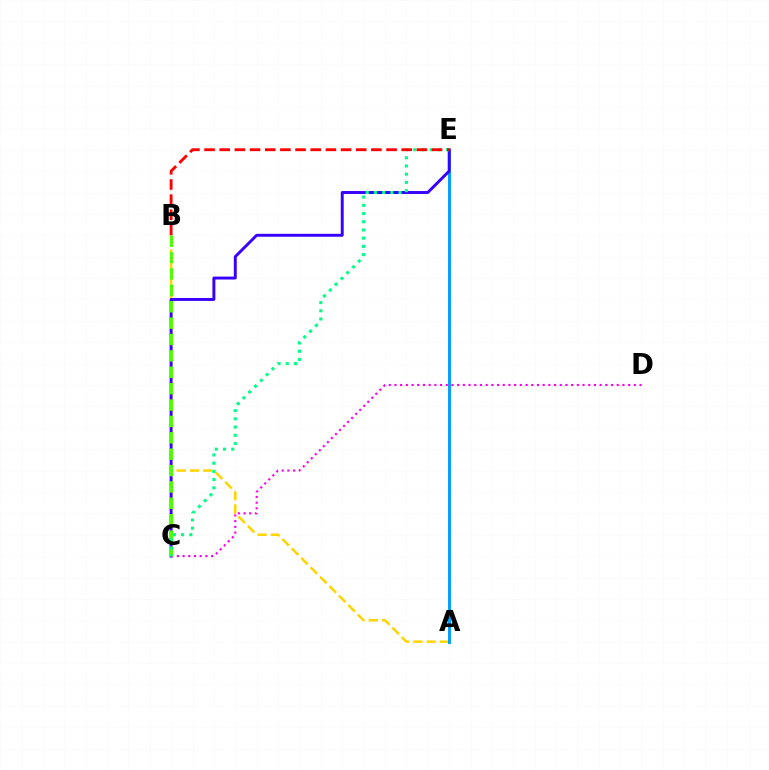{('A', 'B'): [{'color': '#ffd500', 'line_style': 'dashed', 'thickness': 1.81}], ('A', 'E'): [{'color': '#009eff', 'line_style': 'solid', 'thickness': 2.1}], ('C', 'E'): [{'color': '#3700ff', 'line_style': 'solid', 'thickness': 2.11}, {'color': '#00ff86', 'line_style': 'dotted', 'thickness': 2.23}], ('C', 'D'): [{'color': '#ff00ed', 'line_style': 'dotted', 'thickness': 1.55}], ('B', 'C'): [{'color': '#4fff00', 'line_style': 'dashed', 'thickness': 2.23}], ('B', 'E'): [{'color': '#ff0000', 'line_style': 'dashed', 'thickness': 2.06}]}